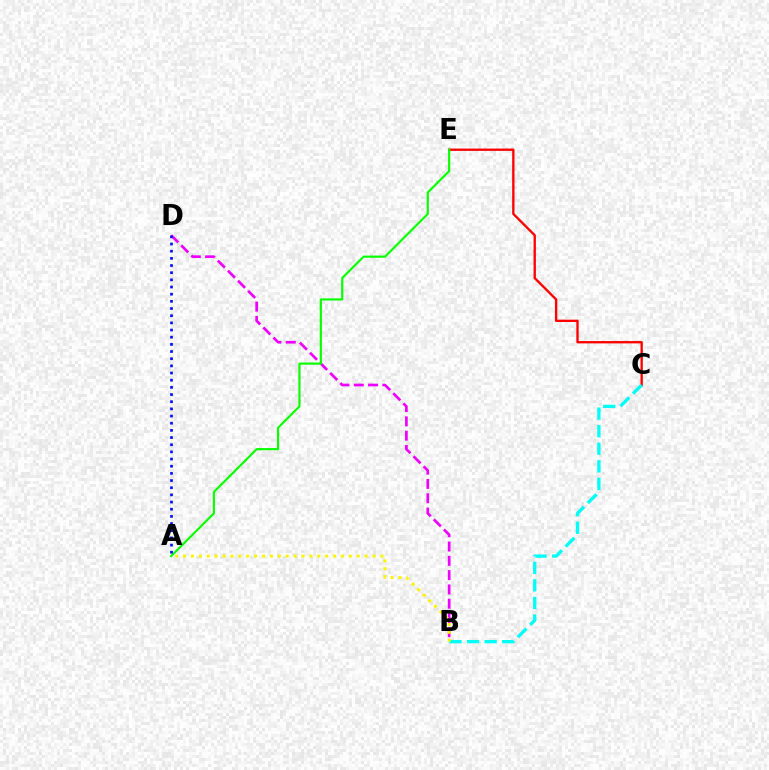{('B', 'D'): [{'color': '#ee00ff', 'line_style': 'dashed', 'thickness': 1.94}], ('C', 'E'): [{'color': '#ff0000', 'line_style': 'solid', 'thickness': 1.68}], ('A', 'E'): [{'color': '#08ff00', 'line_style': 'solid', 'thickness': 1.57}], ('B', 'C'): [{'color': '#00fff6', 'line_style': 'dashed', 'thickness': 2.39}], ('A', 'B'): [{'color': '#fcf500', 'line_style': 'dotted', 'thickness': 2.14}], ('A', 'D'): [{'color': '#0010ff', 'line_style': 'dotted', 'thickness': 1.95}]}